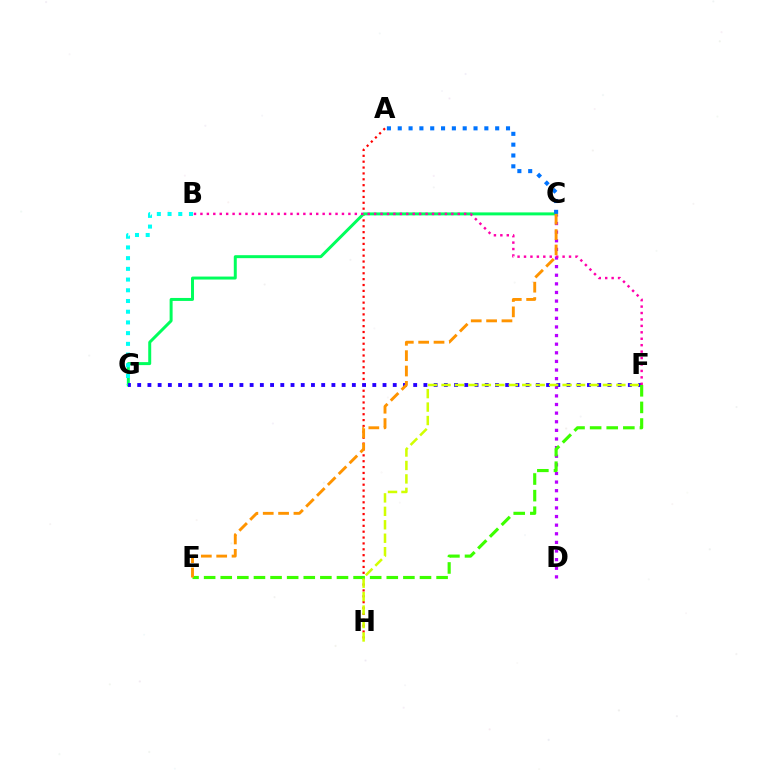{('A', 'H'): [{'color': '#ff0000', 'line_style': 'dotted', 'thickness': 1.6}], ('C', 'D'): [{'color': '#b900ff', 'line_style': 'dotted', 'thickness': 2.34}], ('C', 'G'): [{'color': '#00ff5c', 'line_style': 'solid', 'thickness': 2.14}], ('B', 'G'): [{'color': '#00fff6', 'line_style': 'dotted', 'thickness': 2.91}], ('F', 'G'): [{'color': '#2500ff', 'line_style': 'dotted', 'thickness': 2.78}], ('B', 'F'): [{'color': '#ff00ac', 'line_style': 'dotted', 'thickness': 1.75}], ('E', 'F'): [{'color': '#3dff00', 'line_style': 'dashed', 'thickness': 2.26}], ('A', 'C'): [{'color': '#0074ff', 'line_style': 'dotted', 'thickness': 2.94}], ('C', 'E'): [{'color': '#ff9400', 'line_style': 'dashed', 'thickness': 2.09}], ('F', 'H'): [{'color': '#d1ff00', 'line_style': 'dashed', 'thickness': 1.83}]}